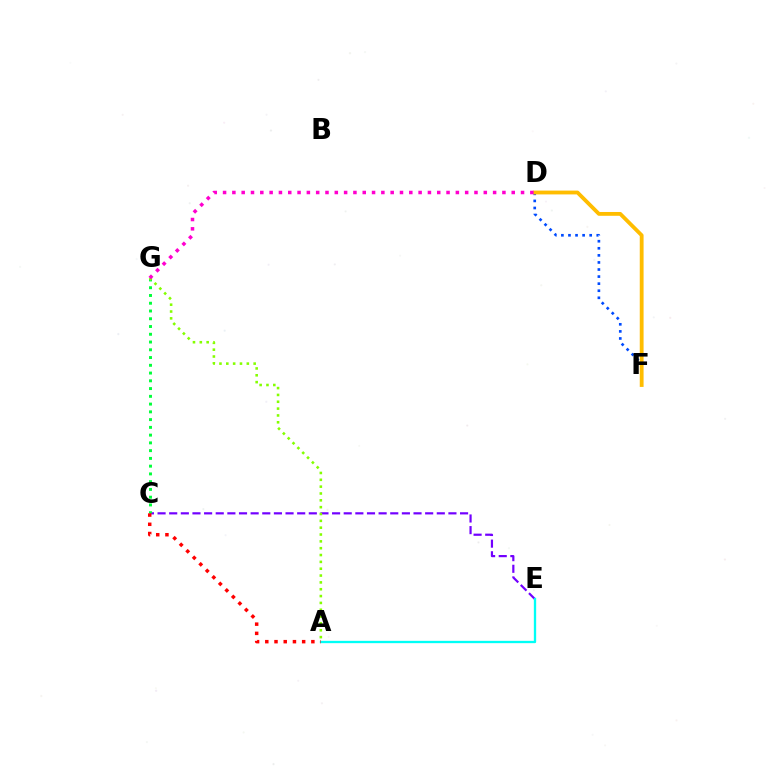{('C', 'E'): [{'color': '#7200ff', 'line_style': 'dashed', 'thickness': 1.58}], ('A', 'E'): [{'color': '#00fff6', 'line_style': 'solid', 'thickness': 1.67}], ('D', 'F'): [{'color': '#004bff', 'line_style': 'dotted', 'thickness': 1.92}, {'color': '#ffbd00', 'line_style': 'solid', 'thickness': 2.75}], ('C', 'G'): [{'color': '#00ff39', 'line_style': 'dotted', 'thickness': 2.11}], ('A', 'C'): [{'color': '#ff0000', 'line_style': 'dotted', 'thickness': 2.5}], ('A', 'G'): [{'color': '#84ff00', 'line_style': 'dotted', 'thickness': 1.86}], ('D', 'G'): [{'color': '#ff00cf', 'line_style': 'dotted', 'thickness': 2.53}]}